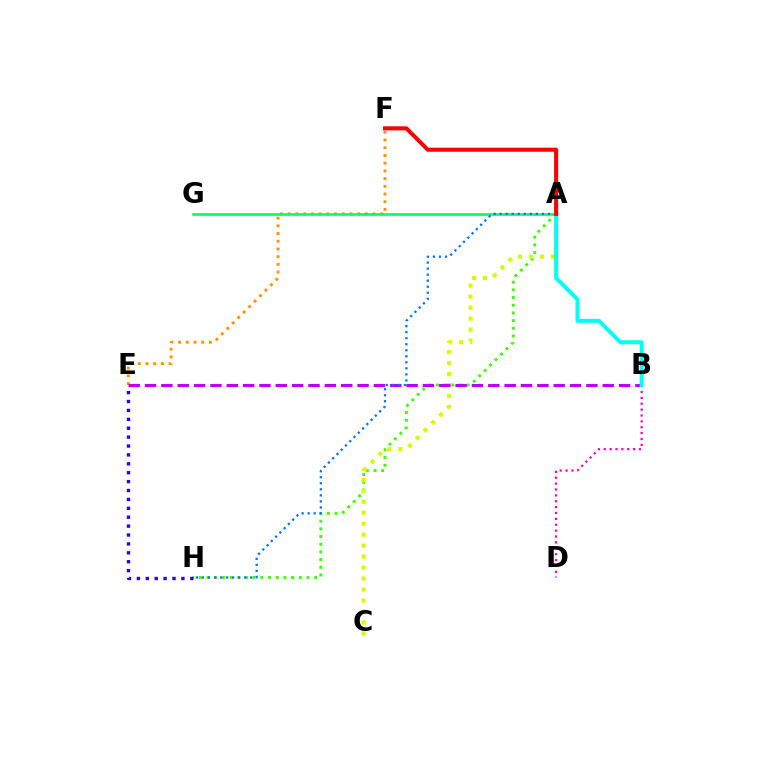{('A', 'H'): [{'color': '#3dff00', 'line_style': 'dotted', 'thickness': 2.09}, {'color': '#0074ff', 'line_style': 'dotted', 'thickness': 1.64}], ('E', 'F'): [{'color': '#ff9400', 'line_style': 'dotted', 'thickness': 2.09}], ('A', 'G'): [{'color': '#00ff5c', 'line_style': 'solid', 'thickness': 1.86}], ('E', 'H'): [{'color': '#2500ff', 'line_style': 'dotted', 'thickness': 2.42}], ('A', 'C'): [{'color': '#d1ff00', 'line_style': 'dotted', 'thickness': 2.98}], ('B', 'E'): [{'color': '#b900ff', 'line_style': 'dashed', 'thickness': 2.22}], ('B', 'D'): [{'color': '#ff00ac', 'line_style': 'dotted', 'thickness': 1.6}], ('A', 'B'): [{'color': '#00fff6', 'line_style': 'solid', 'thickness': 2.87}], ('A', 'F'): [{'color': '#ff0000', 'line_style': 'solid', 'thickness': 2.93}]}